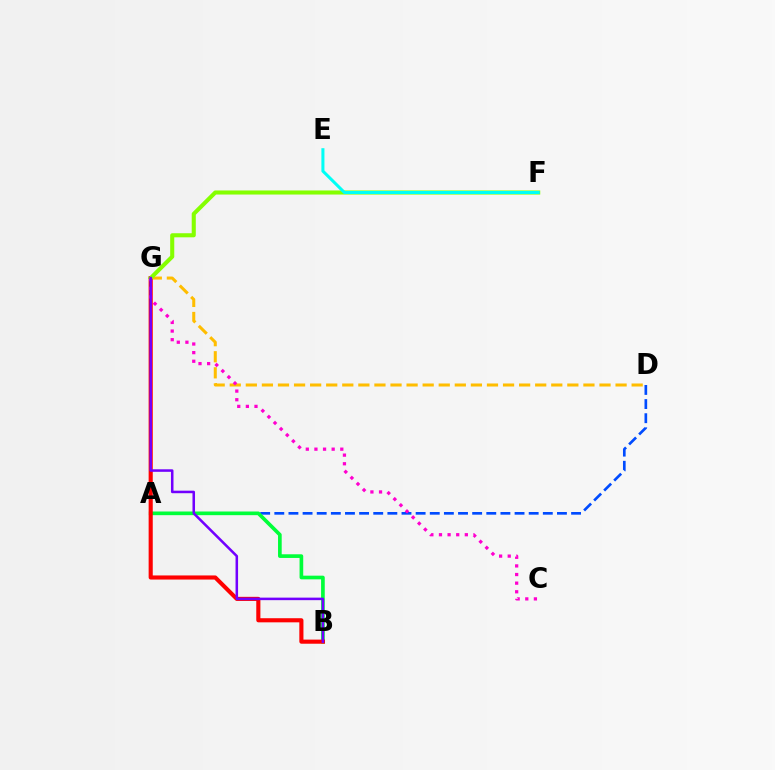{('A', 'D'): [{'color': '#004bff', 'line_style': 'dashed', 'thickness': 1.92}], ('D', 'G'): [{'color': '#ffbd00', 'line_style': 'dashed', 'thickness': 2.18}], ('A', 'B'): [{'color': '#00ff39', 'line_style': 'solid', 'thickness': 2.64}], ('B', 'G'): [{'color': '#ff0000', 'line_style': 'solid', 'thickness': 2.96}, {'color': '#7200ff', 'line_style': 'solid', 'thickness': 1.82}], ('F', 'G'): [{'color': '#84ff00', 'line_style': 'solid', 'thickness': 2.94}], ('E', 'F'): [{'color': '#00fff6', 'line_style': 'solid', 'thickness': 2.19}], ('C', 'G'): [{'color': '#ff00cf', 'line_style': 'dotted', 'thickness': 2.34}]}